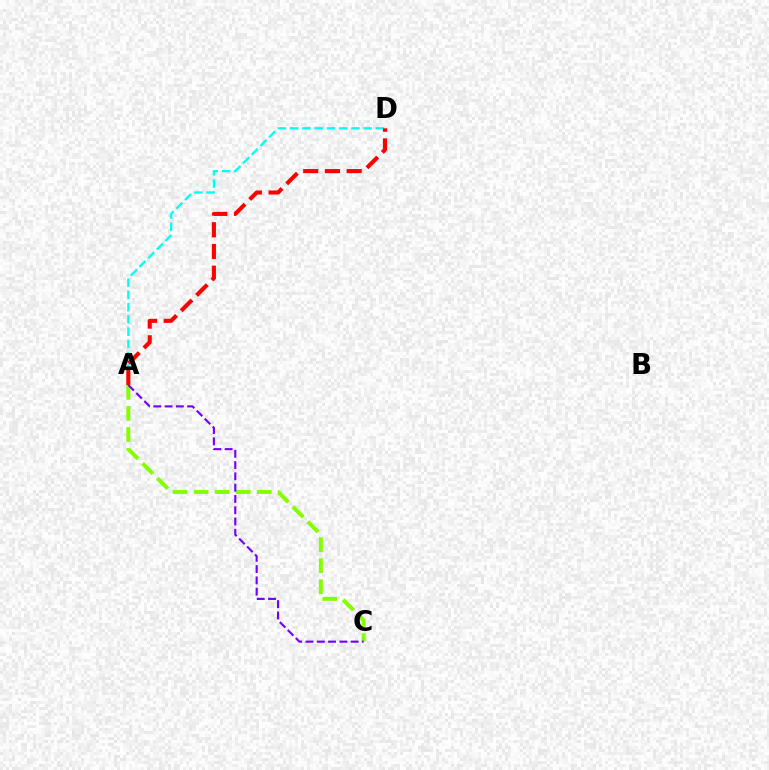{('A', 'C'): [{'color': '#84ff00', 'line_style': 'dashed', 'thickness': 2.86}, {'color': '#7200ff', 'line_style': 'dashed', 'thickness': 1.53}], ('A', 'D'): [{'color': '#00fff6', 'line_style': 'dashed', 'thickness': 1.67}, {'color': '#ff0000', 'line_style': 'dashed', 'thickness': 2.95}]}